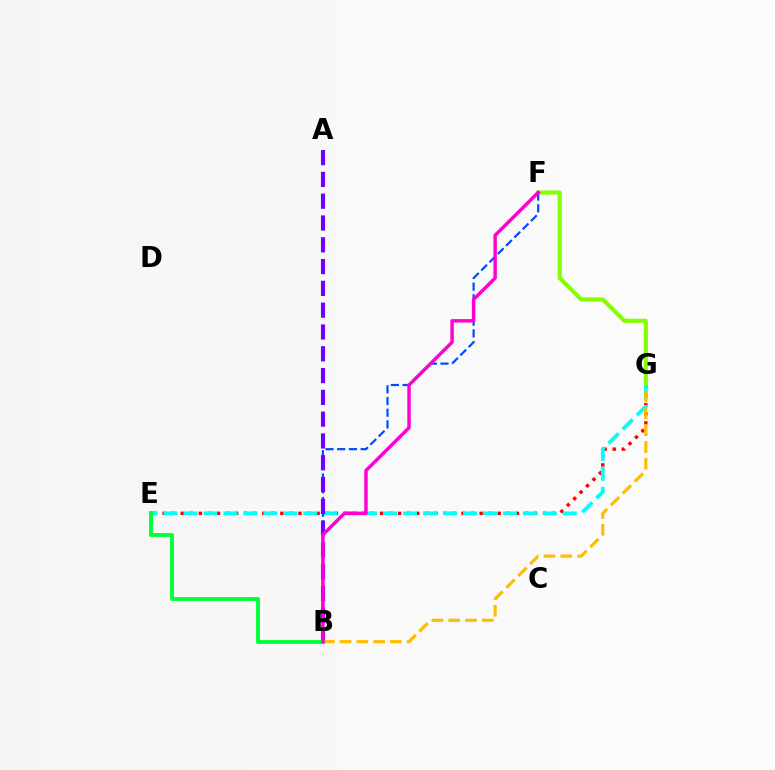{('F', 'G'): [{'color': '#84ff00', 'line_style': 'solid', 'thickness': 2.97}], ('E', 'G'): [{'color': '#ff0000', 'line_style': 'dotted', 'thickness': 2.46}, {'color': '#00fff6', 'line_style': 'dashed', 'thickness': 2.71}], ('B', 'F'): [{'color': '#004bff', 'line_style': 'dashed', 'thickness': 1.59}, {'color': '#ff00cf', 'line_style': 'solid', 'thickness': 2.48}], ('B', 'G'): [{'color': '#ffbd00', 'line_style': 'dashed', 'thickness': 2.28}], ('A', 'B'): [{'color': '#7200ff', 'line_style': 'dashed', 'thickness': 2.96}], ('B', 'E'): [{'color': '#00ff39', 'line_style': 'solid', 'thickness': 2.78}]}